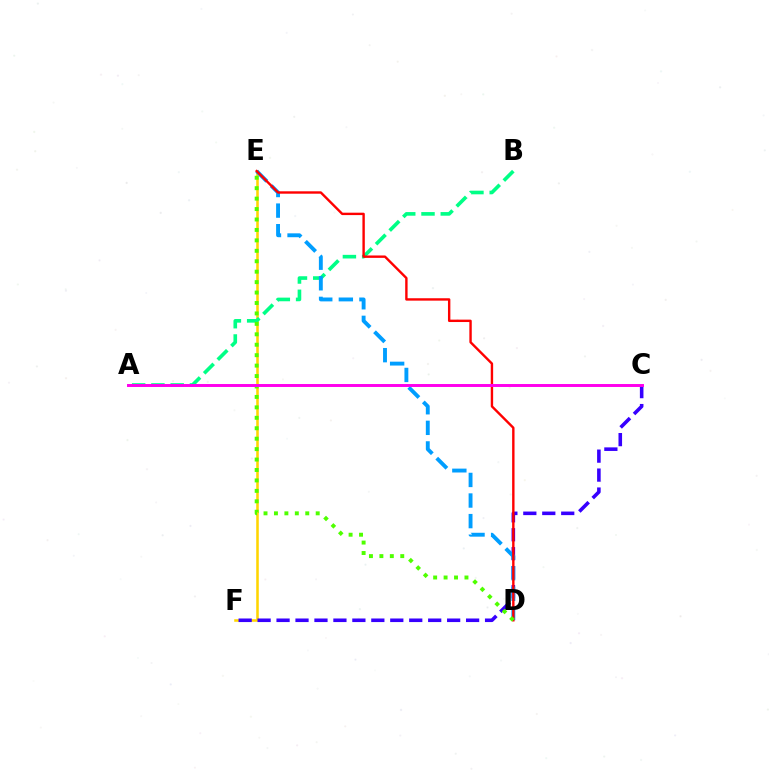{('E', 'F'): [{'color': '#ffd500', 'line_style': 'solid', 'thickness': 1.84}], ('A', 'B'): [{'color': '#00ff86', 'line_style': 'dashed', 'thickness': 2.62}], ('C', 'F'): [{'color': '#3700ff', 'line_style': 'dashed', 'thickness': 2.57}], ('D', 'E'): [{'color': '#009eff', 'line_style': 'dashed', 'thickness': 2.8}, {'color': '#ff0000', 'line_style': 'solid', 'thickness': 1.72}, {'color': '#4fff00', 'line_style': 'dotted', 'thickness': 2.84}], ('A', 'C'): [{'color': '#ff00ed', 'line_style': 'solid', 'thickness': 2.13}]}